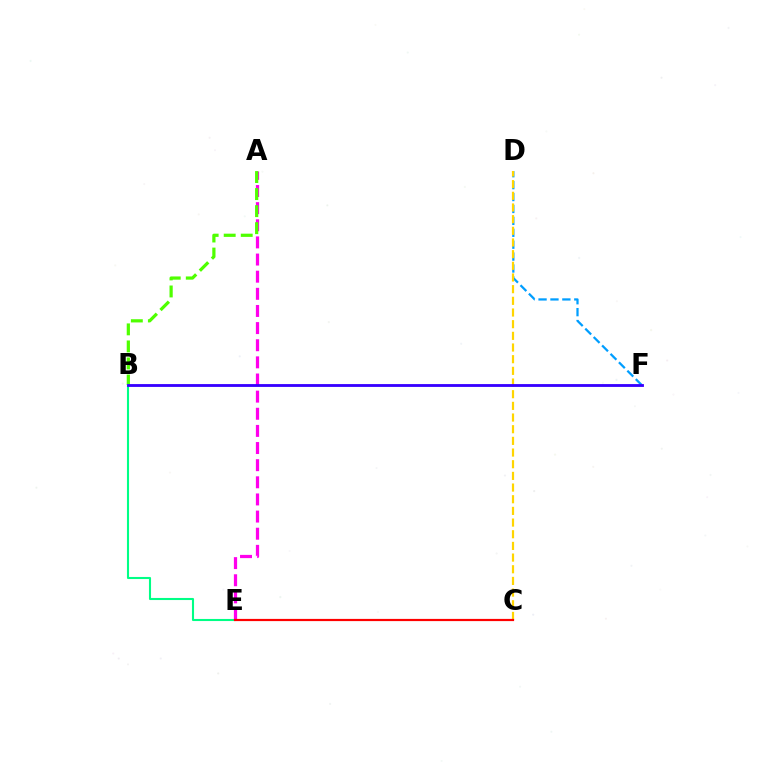{('D', 'F'): [{'color': '#009eff', 'line_style': 'dashed', 'thickness': 1.62}], ('A', 'E'): [{'color': '#ff00ed', 'line_style': 'dashed', 'thickness': 2.33}], ('A', 'B'): [{'color': '#4fff00', 'line_style': 'dashed', 'thickness': 2.31}], ('C', 'D'): [{'color': '#ffd500', 'line_style': 'dashed', 'thickness': 1.59}], ('B', 'E'): [{'color': '#00ff86', 'line_style': 'solid', 'thickness': 1.5}], ('C', 'E'): [{'color': '#ff0000', 'line_style': 'solid', 'thickness': 1.58}], ('B', 'F'): [{'color': '#3700ff', 'line_style': 'solid', 'thickness': 2.04}]}